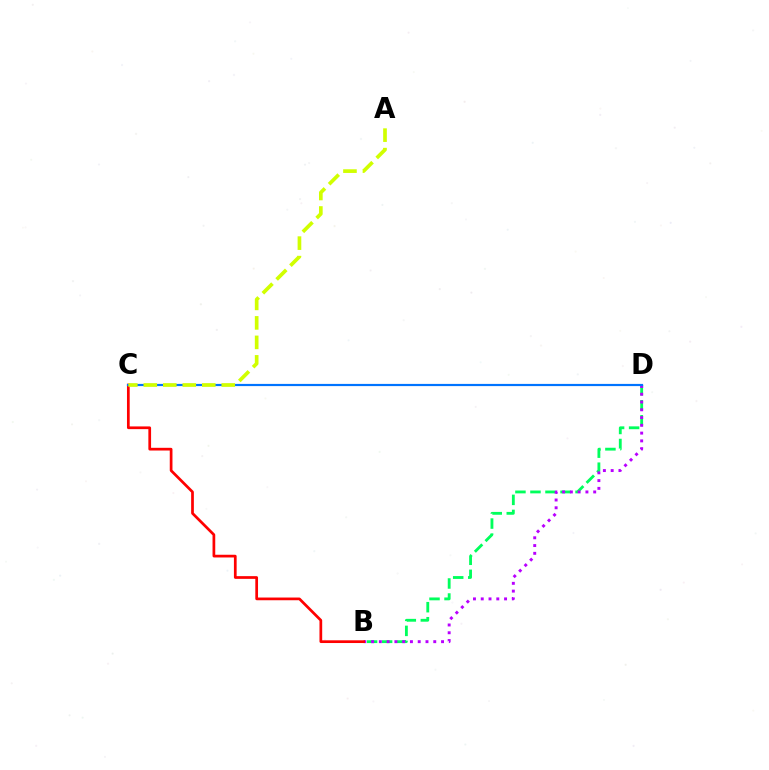{('B', 'D'): [{'color': '#00ff5c', 'line_style': 'dashed', 'thickness': 2.04}, {'color': '#b900ff', 'line_style': 'dotted', 'thickness': 2.11}], ('B', 'C'): [{'color': '#ff0000', 'line_style': 'solid', 'thickness': 1.96}], ('C', 'D'): [{'color': '#0074ff', 'line_style': 'solid', 'thickness': 1.57}], ('A', 'C'): [{'color': '#d1ff00', 'line_style': 'dashed', 'thickness': 2.65}]}